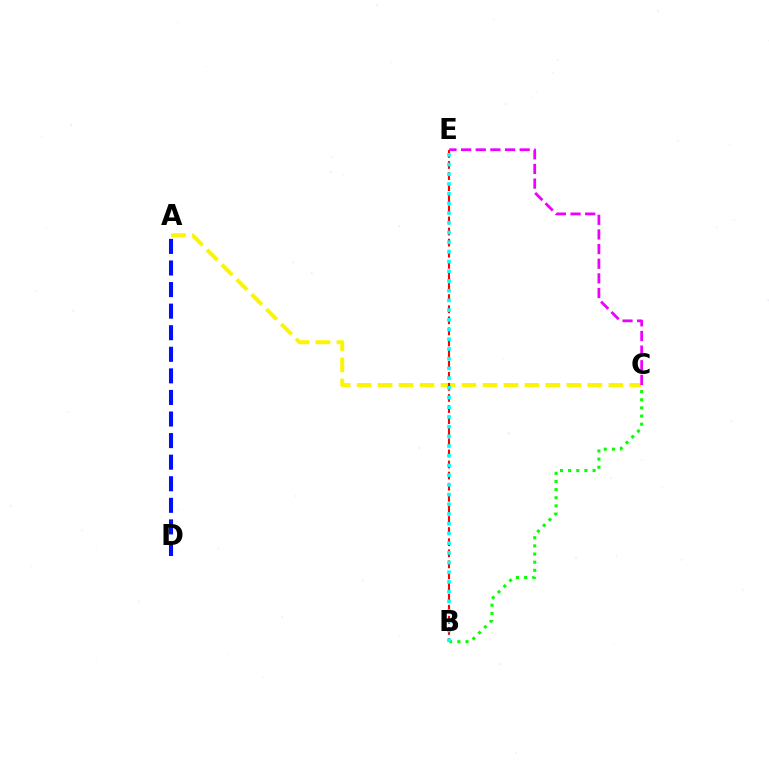{('A', 'C'): [{'color': '#fcf500', 'line_style': 'dashed', 'thickness': 2.85}], ('B', 'C'): [{'color': '#08ff00', 'line_style': 'dotted', 'thickness': 2.21}], ('B', 'E'): [{'color': '#ff0000', 'line_style': 'dashed', 'thickness': 1.51}, {'color': '#00fff6', 'line_style': 'dotted', 'thickness': 2.64}], ('C', 'E'): [{'color': '#ee00ff', 'line_style': 'dashed', 'thickness': 1.99}], ('A', 'D'): [{'color': '#0010ff', 'line_style': 'dashed', 'thickness': 2.93}]}